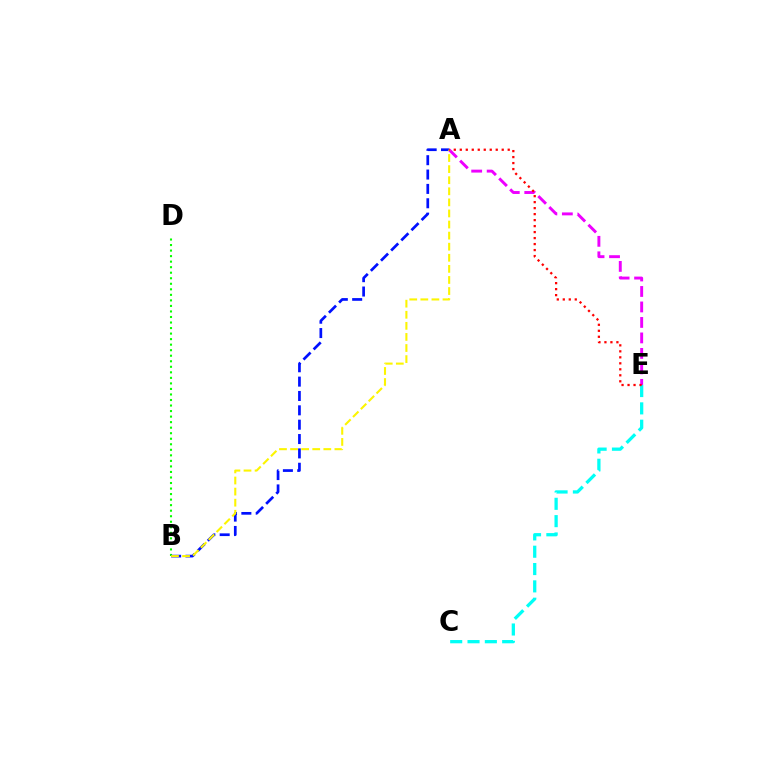{('B', 'D'): [{'color': '#08ff00', 'line_style': 'dotted', 'thickness': 1.5}], ('A', 'E'): [{'color': '#ee00ff', 'line_style': 'dashed', 'thickness': 2.1}, {'color': '#ff0000', 'line_style': 'dotted', 'thickness': 1.63}], ('A', 'B'): [{'color': '#0010ff', 'line_style': 'dashed', 'thickness': 1.95}, {'color': '#fcf500', 'line_style': 'dashed', 'thickness': 1.51}], ('C', 'E'): [{'color': '#00fff6', 'line_style': 'dashed', 'thickness': 2.35}]}